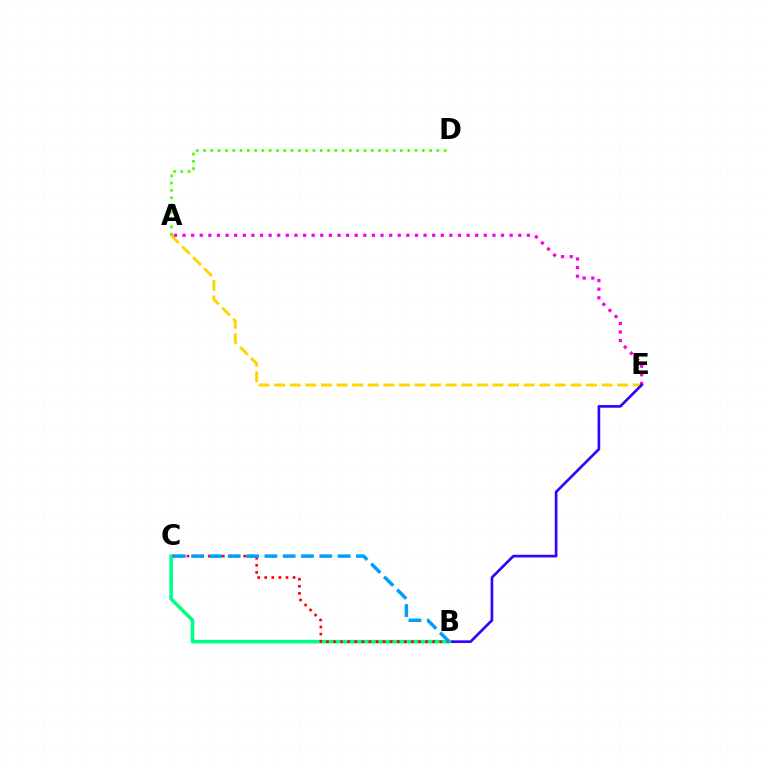{('A', 'E'): [{'color': '#ffd500', 'line_style': 'dashed', 'thickness': 2.12}, {'color': '#ff00ed', 'line_style': 'dotted', 'thickness': 2.34}], ('B', 'E'): [{'color': '#3700ff', 'line_style': 'solid', 'thickness': 1.93}], ('A', 'D'): [{'color': '#4fff00', 'line_style': 'dotted', 'thickness': 1.98}], ('B', 'C'): [{'color': '#00ff86', 'line_style': 'solid', 'thickness': 2.57}, {'color': '#ff0000', 'line_style': 'dotted', 'thickness': 1.92}, {'color': '#009eff', 'line_style': 'dashed', 'thickness': 2.49}]}